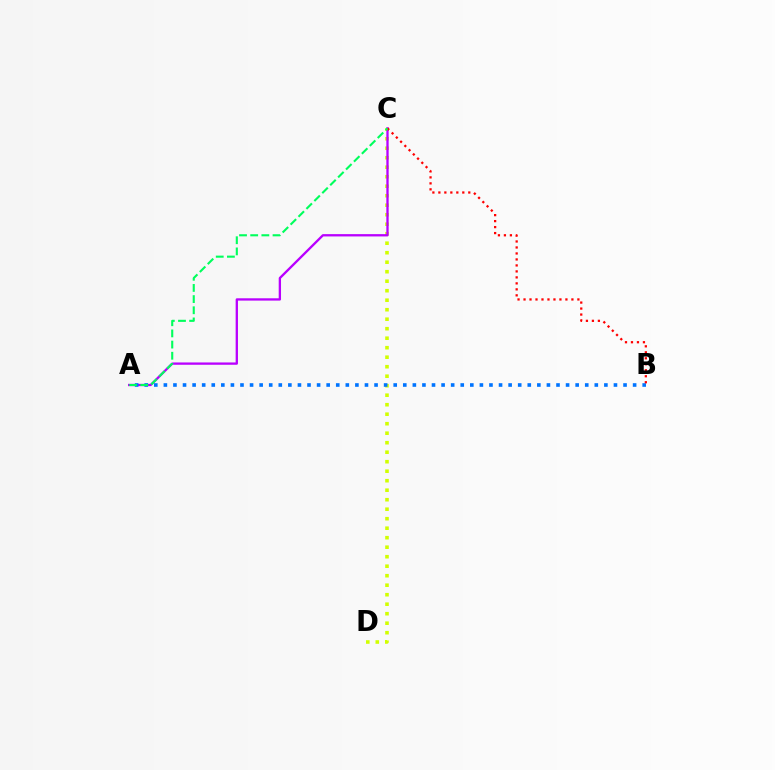{('C', 'D'): [{'color': '#d1ff00', 'line_style': 'dotted', 'thickness': 2.58}], ('A', 'C'): [{'color': '#b900ff', 'line_style': 'solid', 'thickness': 1.67}, {'color': '#00ff5c', 'line_style': 'dashed', 'thickness': 1.52}], ('A', 'B'): [{'color': '#0074ff', 'line_style': 'dotted', 'thickness': 2.6}], ('B', 'C'): [{'color': '#ff0000', 'line_style': 'dotted', 'thickness': 1.63}]}